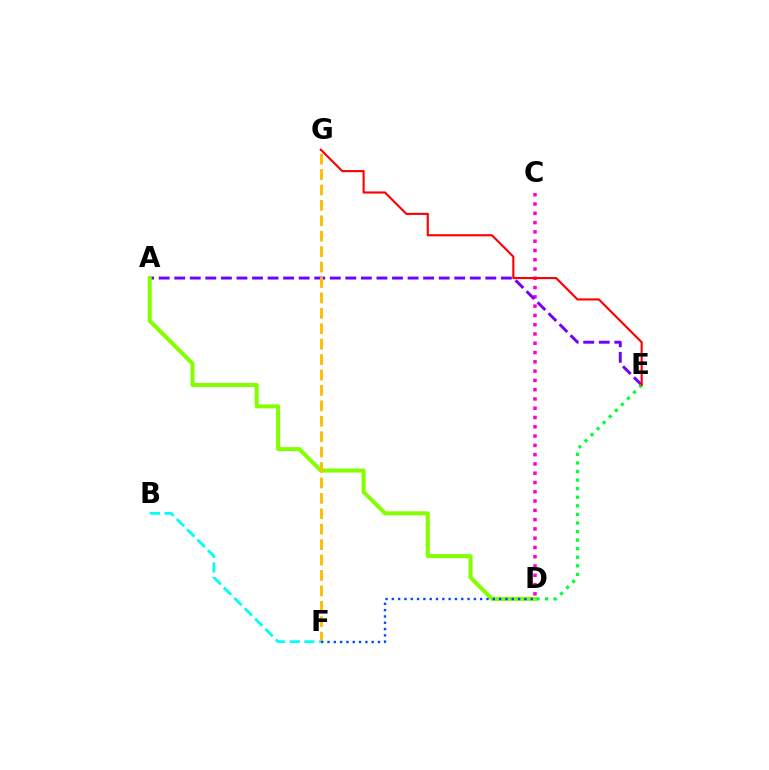{('C', 'D'): [{'color': '#ff00cf', 'line_style': 'dotted', 'thickness': 2.52}], ('A', 'E'): [{'color': '#7200ff', 'line_style': 'dashed', 'thickness': 2.11}], ('A', 'D'): [{'color': '#84ff00', 'line_style': 'solid', 'thickness': 2.9}], ('F', 'G'): [{'color': '#ffbd00', 'line_style': 'dashed', 'thickness': 2.09}], ('D', 'F'): [{'color': '#004bff', 'line_style': 'dotted', 'thickness': 1.72}], ('D', 'E'): [{'color': '#00ff39', 'line_style': 'dotted', 'thickness': 2.33}], ('E', 'G'): [{'color': '#ff0000', 'line_style': 'solid', 'thickness': 1.53}], ('B', 'F'): [{'color': '#00fff6', 'line_style': 'dashed', 'thickness': 1.99}]}